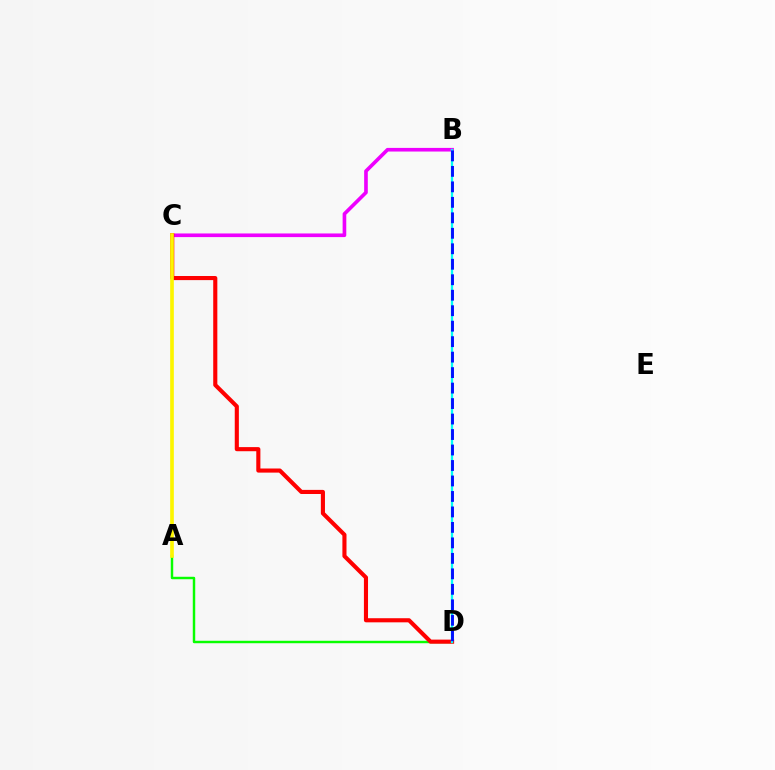{('B', 'C'): [{'color': '#ee00ff', 'line_style': 'solid', 'thickness': 2.62}], ('A', 'D'): [{'color': '#08ff00', 'line_style': 'solid', 'thickness': 1.76}], ('C', 'D'): [{'color': '#ff0000', 'line_style': 'solid', 'thickness': 2.96}], ('A', 'C'): [{'color': '#fcf500', 'line_style': 'solid', 'thickness': 2.64}], ('B', 'D'): [{'color': '#00fff6', 'line_style': 'solid', 'thickness': 1.64}, {'color': '#0010ff', 'line_style': 'dashed', 'thickness': 2.1}]}